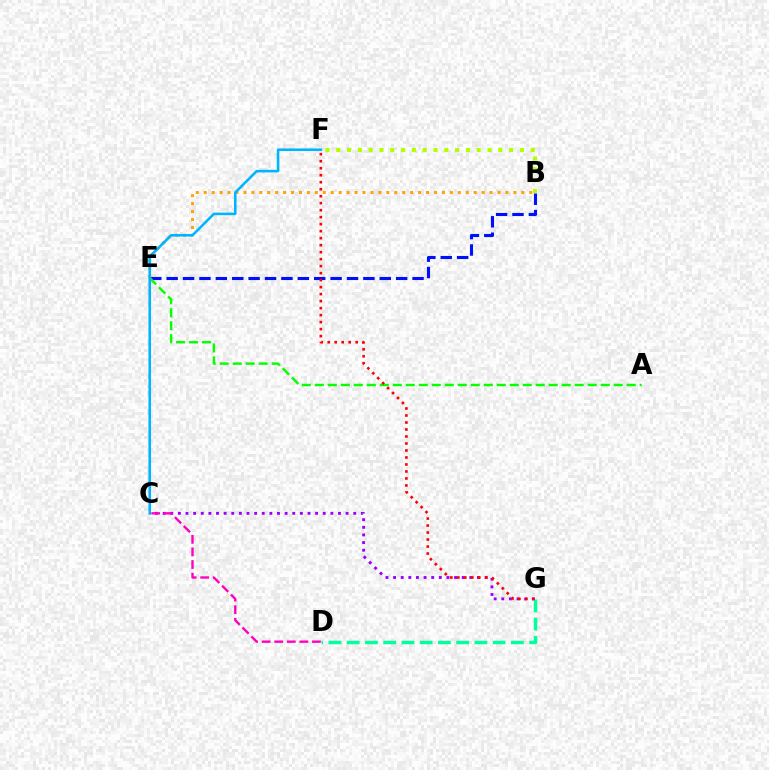{('C', 'G'): [{'color': '#9b00ff', 'line_style': 'dotted', 'thickness': 2.07}], ('B', 'E'): [{'color': '#0010ff', 'line_style': 'dashed', 'thickness': 2.23}, {'color': '#ffa500', 'line_style': 'dotted', 'thickness': 2.16}], ('A', 'E'): [{'color': '#08ff00', 'line_style': 'dashed', 'thickness': 1.77}], ('C', 'D'): [{'color': '#ff00bd', 'line_style': 'dashed', 'thickness': 1.71}], ('C', 'F'): [{'color': '#00b5ff', 'line_style': 'solid', 'thickness': 1.86}], ('D', 'G'): [{'color': '#00ff9d', 'line_style': 'dashed', 'thickness': 2.48}], ('F', 'G'): [{'color': '#ff0000', 'line_style': 'dotted', 'thickness': 1.9}], ('B', 'F'): [{'color': '#b3ff00', 'line_style': 'dotted', 'thickness': 2.94}]}